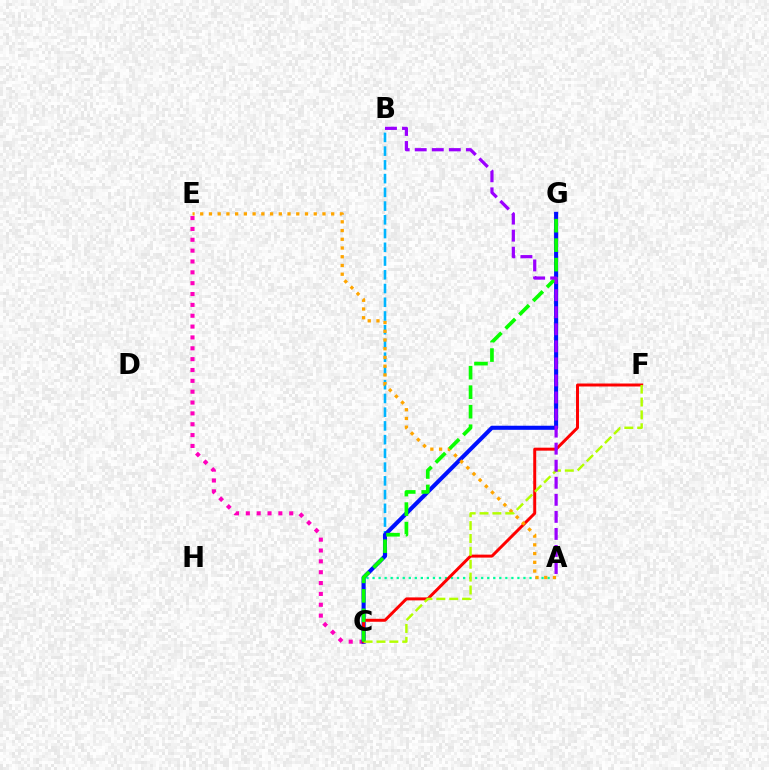{('A', 'C'): [{'color': '#00ff9d', 'line_style': 'dotted', 'thickness': 1.64}], ('B', 'C'): [{'color': '#00b5ff', 'line_style': 'dashed', 'thickness': 1.87}], ('C', 'E'): [{'color': '#ff00bd', 'line_style': 'dotted', 'thickness': 2.95}], ('C', 'G'): [{'color': '#0010ff', 'line_style': 'solid', 'thickness': 2.94}, {'color': '#08ff00', 'line_style': 'dashed', 'thickness': 2.65}], ('C', 'F'): [{'color': '#ff0000', 'line_style': 'solid', 'thickness': 2.14}, {'color': '#b3ff00', 'line_style': 'dashed', 'thickness': 1.75}], ('A', 'E'): [{'color': '#ffa500', 'line_style': 'dotted', 'thickness': 2.37}], ('A', 'B'): [{'color': '#9b00ff', 'line_style': 'dashed', 'thickness': 2.32}]}